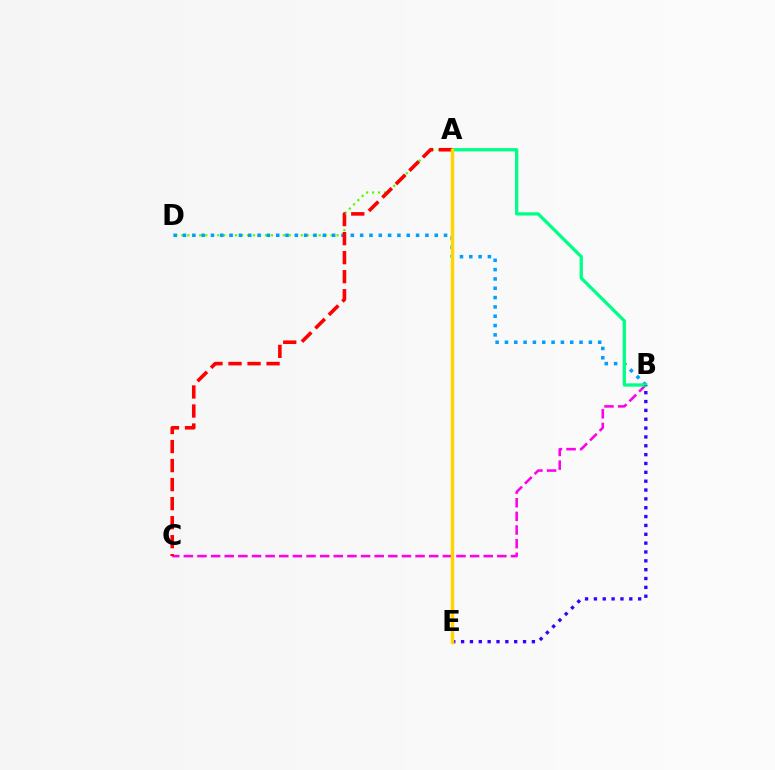{('A', 'D'): [{'color': '#4fff00', 'line_style': 'dotted', 'thickness': 1.62}], ('B', 'C'): [{'color': '#ff00ed', 'line_style': 'dashed', 'thickness': 1.85}], ('B', 'D'): [{'color': '#009eff', 'line_style': 'dotted', 'thickness': 2.53}], ('A', 'B'): [{'color': '#00ff86', 'line_style': 'solid', 'thickness': 2.36}], ('B', 'E'): [{'color': '#3700ff', 'line_style': 'dotted', 'thickness': 2.4}], ('A', 'C'): [{'color': '#ff0000', 'line_style': 'dashed', 'thickness': 2.58}], ('A', 'E'): [{'color': '#ffd500', 'line_style': 'solid', 'thickness': 2.48}]}